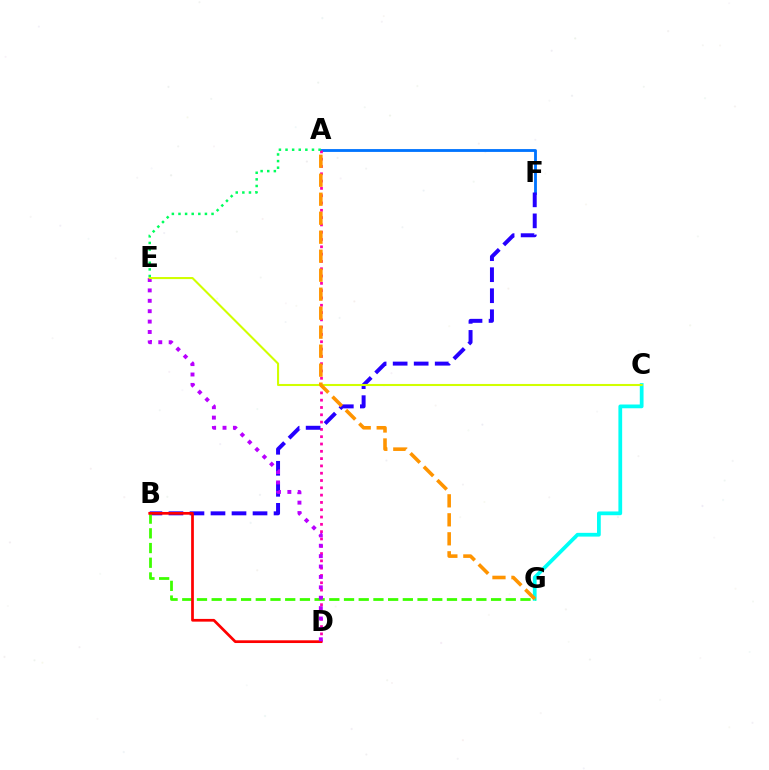{('C', 'G'): [{'color': '#00fff6', 'line_style': 'solid', 'thickness': 2.7}], ('A', 'F'): [{'color': '#0074ff', 'line_style': 'solid', 'thickness': 2.04}], ('A', 'D'): [{'color': '#ff00ac', 'line_style': 'dotted', 'thickness': 1.98}], ('B', 'F'): [{'color': '#2500ff', 'line_style': 'dashed', 'thickness': 2.86}], ('B', 'G'): [{'color': '#3dff00', 'line_style': 'dashed', 'thickness': 2.0}], ('B', 'D'): [{'color': '#ff0000', 'line_style': 'solid', 'thickness': 1.96}], ('A', 'E'): [{'color': '#00ff5c', 'line_style': 'dotted', 'thickness': 1.8}], ('D', 'E'): [{'color': '#b900ff', 'line_style': 'dotted', 'thickness': 2.82}], ('C', 'E'): [{'color': '#d1ff00', 'line_style': 'solid', 'thickness': 1.5}], ('A', 'G'): [{'color': '#ff9400', 'line_style': 'dashed', 'thickness': 2.58}]}